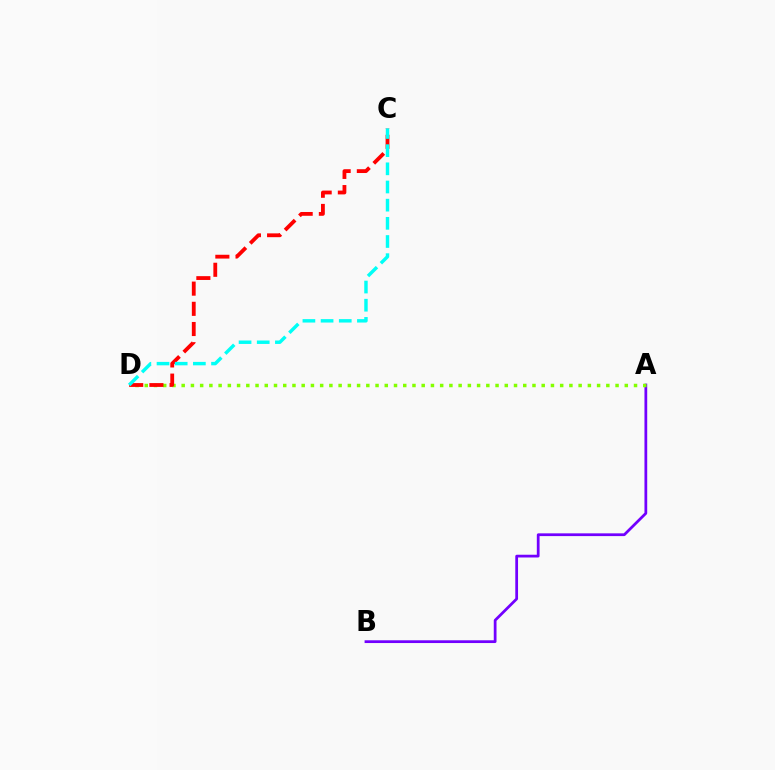{('A', 'B'): [{'color': '#7200ff', 'line_style': 'solid', 'thickness': 1.98}], ('A', 'D'): [{'color': '#84ff00', 'line_style': 'dotted', 'thickness': 2.51}], ('C', 'D'): [{'color': '#ff0000', 'line_style': 'dashed', 'thickness': 2.74}, {'color': '#00fff6', 'line_style': 'dashed', 'thickness': 2.47}]}